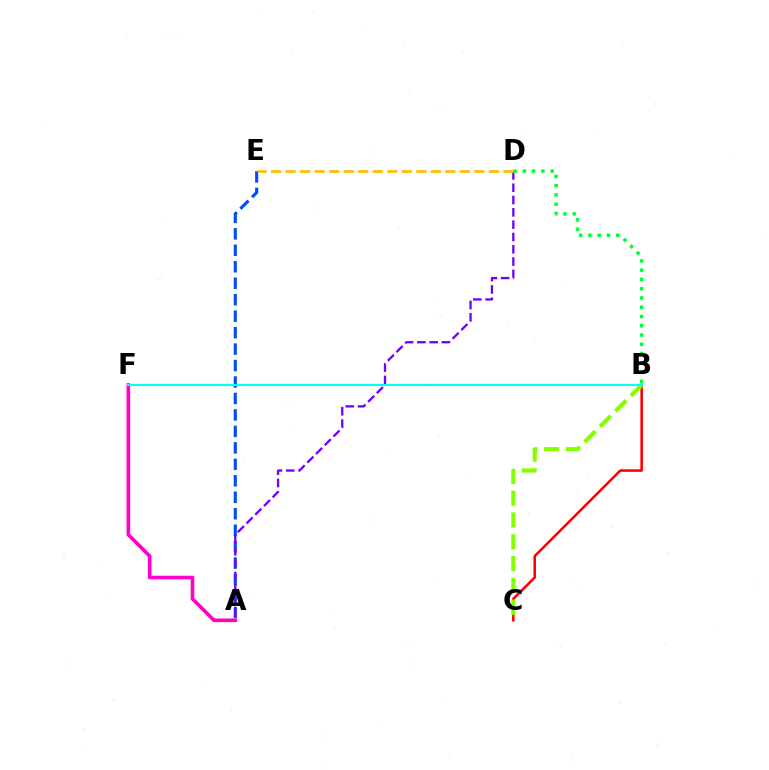{('A', 'E'): [{'color': '#004bff', 'line_style': 'dashed', 'thickness': 2.24}], ('A', 'D'): [{'color': '#7200ff', 'line_style': 'dashed', 'thickness': 1.67}], ('A', 'F'): [{'color': '#ff00cf', 'line_style': 'solid', 'thickness': 2.6}], ('B', 'C'): [{'color': '#ff0000', 'line_style': 'solid', 'thickness': 1.85}, {'color': '#84ff00', 'line_style': 'dashed', 'thickness': 2.96}], ('B', 'D'): [{'color': '#00ff39', 'line_style': 'dotted', 'thickness': 2.52}], ('D', 'E'): [{'color': '#ffbd00', 'line_style': 'dashed', 'thickness': 1.97}], ('B', 'F'): [{'color': '#00fff6', 'line_style': 'solid', 'thickness': 1.5}]}